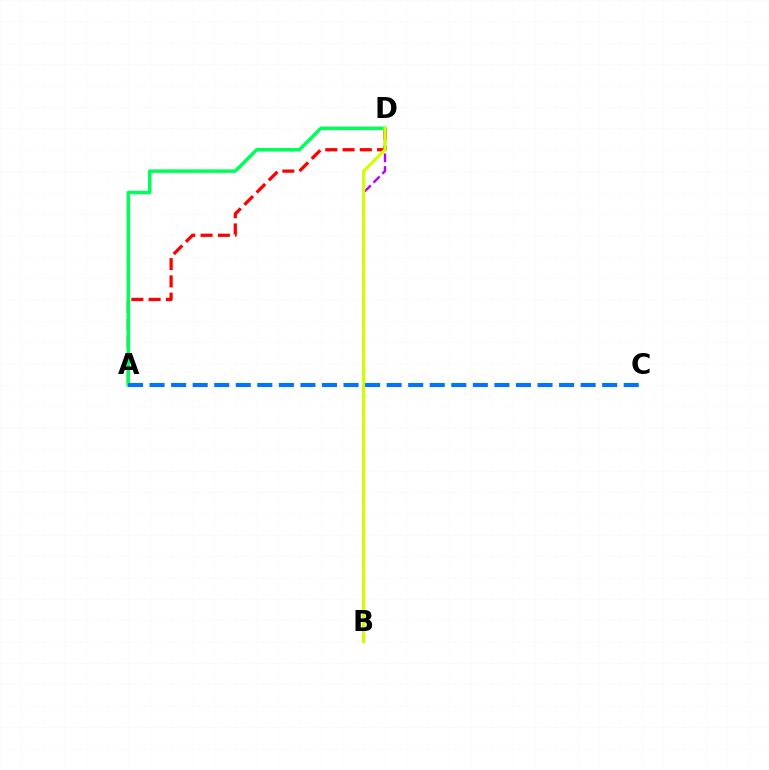{('A', 'D'): [{'color': '#ff0000', 'line_style': 'dashed', 'thickness': 2.35}, {'color': '#00ff5c', 'line_style': 'solid', 'thickness': 2.53}], ('B', 'D'): [{'color': '#b900ff', 'line_style': 'dashed', 'thickness': 1.71}, {'color': '#d1ff00', 'line_style': 'solid', 'thickness': 2.23}], ('A', 'C'): [{'color': '#0074ff', 'line_style': 'dashed', 'thickness': 2.93}]}